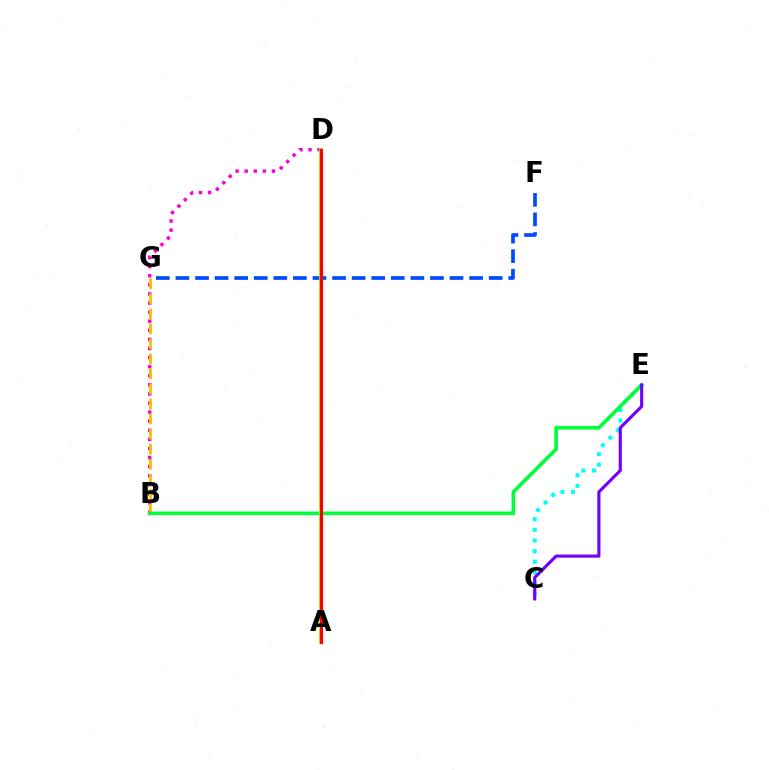{('C', 'E'): [{'color': '#00fff6', 'line_style': 'dotted', 'thickness': 2.88}, {'color': '#7200ff', 'line_style': 'solid', 'thickness': 2.26}], ('B', 'D'): [{'color': '#ff00cf', 'line_style': 'dotted', 'thickness': 2.47}], ('B', 'G'): [{'color': '#ffbd00', 'line_style': 'dashed', 'thickness': 2.04}], ('B', 'E'): [{'color': '#00ff39', 'line_style': 'solid', 'thickness': 2.59}], ('F', 'G'): [{'color': '#004bff', 'line_style': 'dashed', 'thickness': 2.66}], ('A', 'D'): [{'color': '#84ff00', 'line_style': 'solid', 'thickness': 2.68}, {'color': '#ff0000', 'line_style': 'solid', 'thickness': 2.27}]}